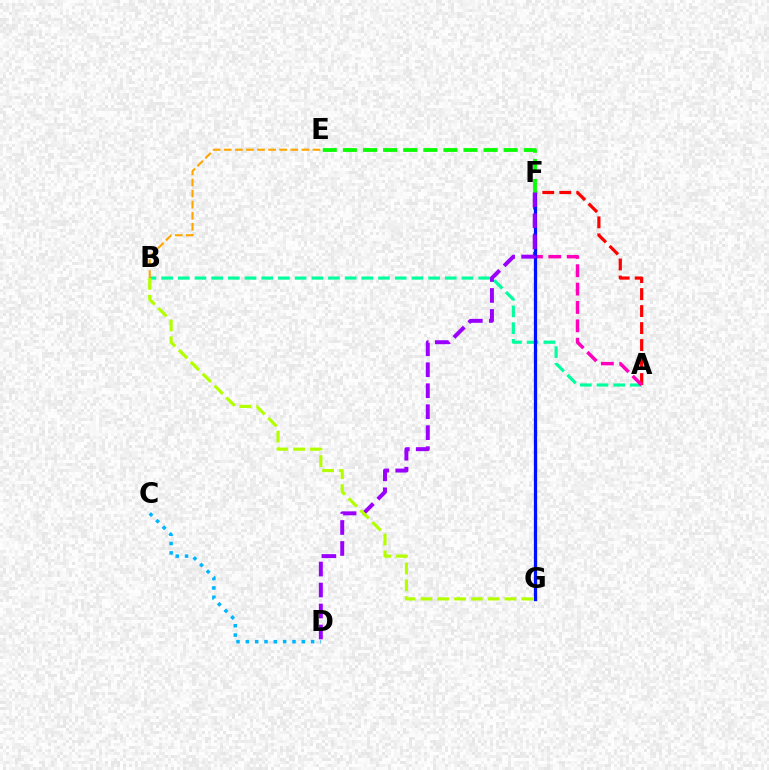{('A', 'F'): [{'color': '#ff0000', 'line_style': 'dashed', 'thickness': 2.31}, {'color': '#ff00bd', 'line_style': 'dashed', 'thickness': 2.5}], ('A', 'B'): [{'color': '#00ff9d', 'line_style': 'dashed', 'thickness': 2.27}], ('C', 'D'): [{'color': '#00b5ff', 'line_style': 'dotted', 'thickness': 2.53}], ('B', 'E'): [{'color': '#ffa500', 'line_style': 'dashed', 'thickness': 1.51}], ('F', 'G'): [{'color': '#0010ff', 'line_style': 'solid', 'thickness': 2.35}], ('E', 'F'): [{'color': '#08ff00', 'line_style': 'dashed', 'thickness': 2.73}], ('D', 'F'): [{'color': '#9b00ff', 'line_style': 'dashed', 'thickness': 2.85}], ('B', 'G'): [{'color': '#b3ff00', 'line_style': 'dashed', 'thickness': 2.28}]}